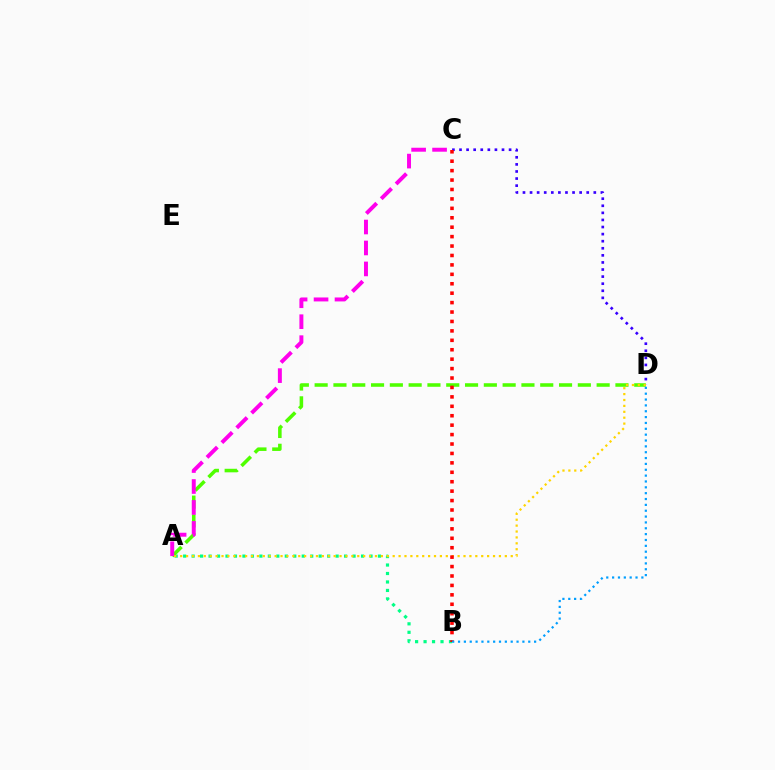{('A', 'B'): [{'color': '#00ff86', 'line_style': 'dotted', 'thickness': 2.3}], ('C', 'D'): [{'color': '#3700ff', 'line_style': 'dotted', 'thickness': 1.92}], ('A', 'D'): [{'color': '#4fff00', 'line_style': 'dashed', 'thickness': 2.55}, {'color': '#ffd500', 'line_style': 'dotted', 'thickness': 1.6}], ('A', 'C'): [{'color': '#ff00ed', 'line_style': 'dashed', 'thickness': 2.85}], ('B', 'C'): [{'color': '#ff0000', 'line_style': 'dotted', 'thickness': 2.56}], ('B', 'D'): [{'color': '#009eff', 'line_style': 'dotted', 'thickness': 1.59}]}